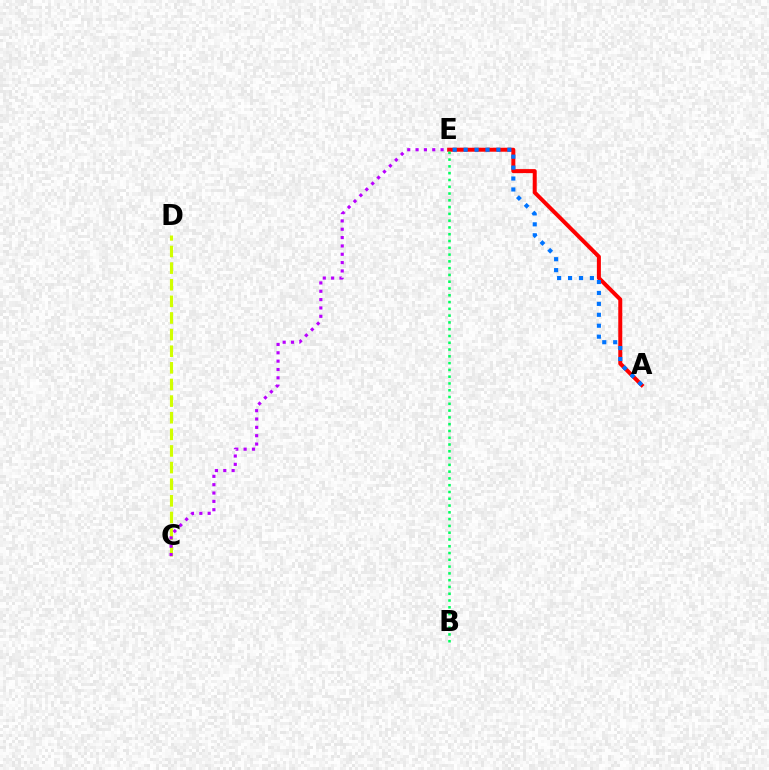{('C', 'D'): [{'color': '#d1ff00', 'line_style': 'dashed', 'thickness': 2.26}], ('A', 'E'): [{'color': '#ff0000', 'line_style': 'solid', 'thickness': 2.88}, {'color': '#0074ff', 'line_style': 'dotted', 'thickness': 2.97}], ('B', 'E'): [{'color': '#00ff5c', 'line_style': 'dotted', 'thickness': 1.84}], ('C', 'E'): [{'color': '#b900ff', 'line_style': 'dotted', 'thickness': 2.27}]}